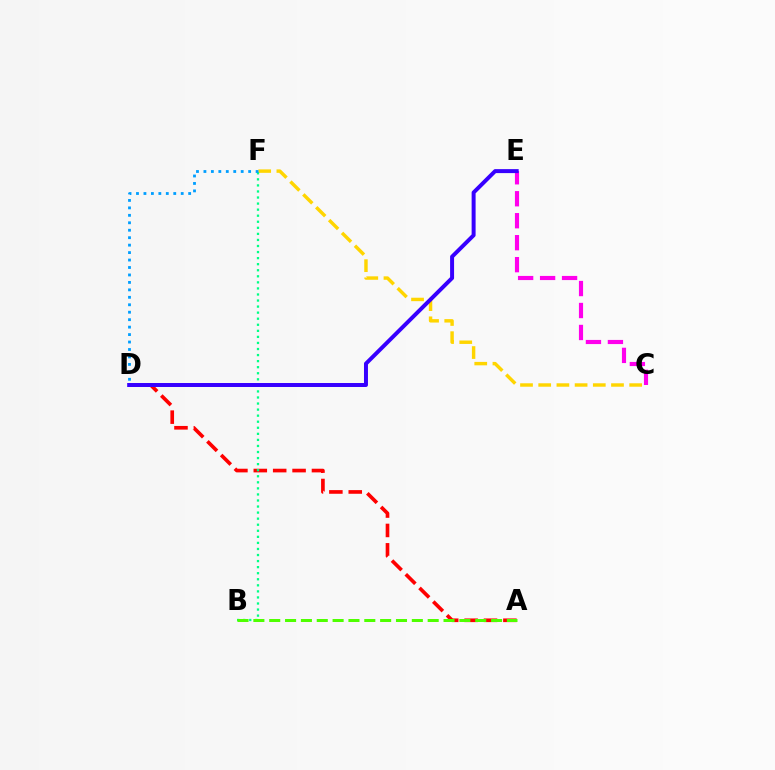{('C', 'F'): [{'color': '#ffd500', 'line_style': 'dashed', 'thickness': 2.47}], ('C', 'E'): [{'color': '#ff00ed', 'line_style': 'dashed', 'thickness': 2.98}], ('A', 'D'): [{'color': '#ff0000', 'line_style': 'dashed', 'thickness': 2.63}], ('B', 'F'): [{'color': '#00ff86', 'line_style': 'dotted', 'thickness': 1.65}], ('D', 'F'): [{'color': '#009eff', 'line_style': 'dotted', 'thickness': 2.03}], ('A', 'B'): [{'color': '#4fff00', 'line_style': 'dashed', 'thickness': 2.15}], ('D', 'E'): [{'color': '#3700ff', 'line_style': 'solid', 'thickness': 2.86}]}